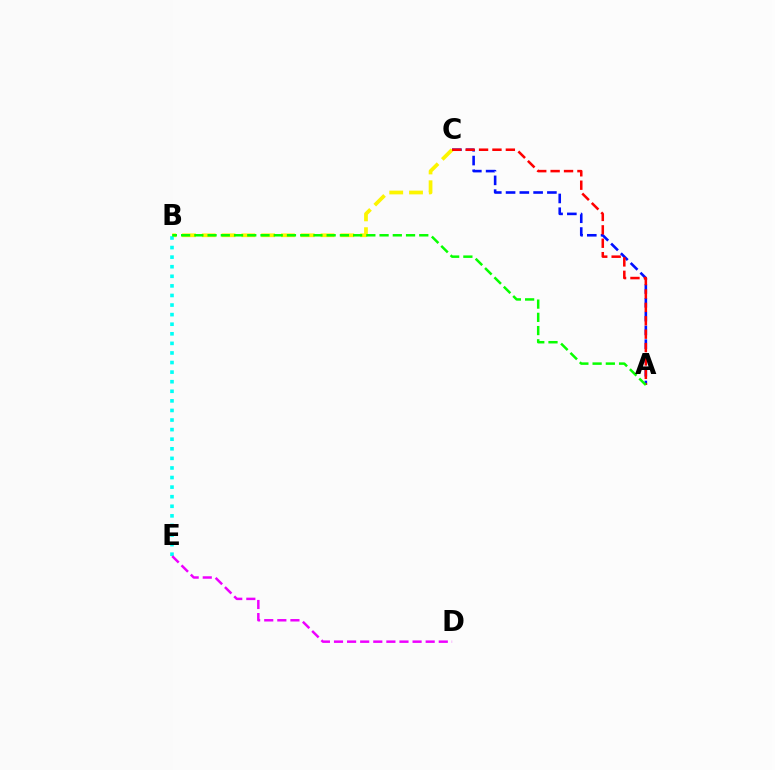{('A', 'C'): [{'color': '#0010ff', 'line_style': 'dashed', 'thickness': 1.87}, {'color': '#ff0000', 'line_style': 'dashed', 'thickness': 1.82}], ('B', 'C'): [{'color': '#fcf500', 'line_style': 'dashed', 'thickness': 2.69}], ('B', 'E'): [{'color': '#00fff6', 'line_style': 'dotted', 'thickness': 2.6}], ('D', 'E'): [{'color': '#ee00ff', 'line_style': 'dashed', 'thickness': 1.78}], ('A', 'B'): [{'color': '#08ff00', 'line_style': 'dashed', 'thickness': 1.8}]}